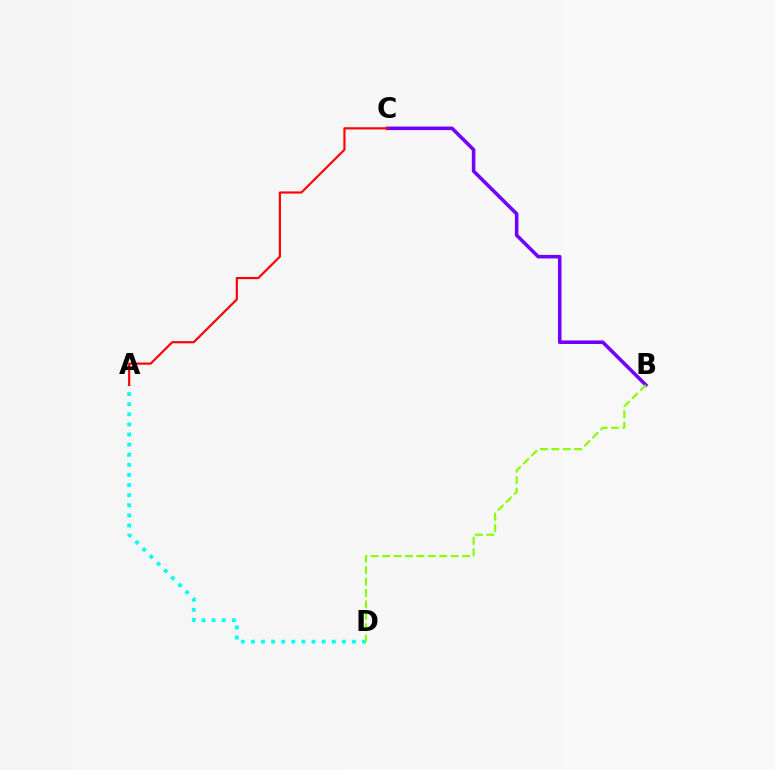{('A', 'D'): [{'color': '#00fff6', 'line_style': 'dotted', 'thickness': 2.75}], ('B', 'C'): [{'color': '#7200ff', 'line_style': 'solid', 'thickness': 2.56}], ('B', 'D'): [{'color': '#84ff00', 'line_style': 'dashed', 'thickness': 1.55}], ('A', 'C'): [{'color': '#ff0000', 'line_style': 'solid', 'thickness': 1.56}]}